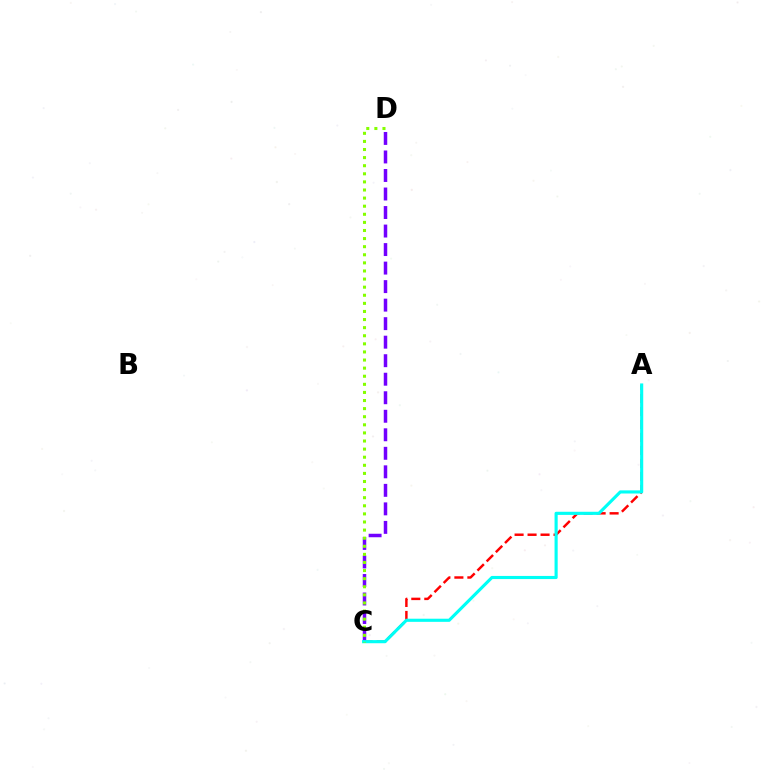{('A', 'C'): [{'color': '#ff0000', 'line_style': 'dashed', 'thickness': 1.76}, {'color': '#00fff6', 'line_style': 'solid', 'thickness': 2.25}], ('C', 'D'): [{'color': '#7200ff', 'line_style': 'dashed', 'thickness': 2.52}, {'color': '#84ff00', 'line_style': 'dotted', 'thickness': 2.2}]}